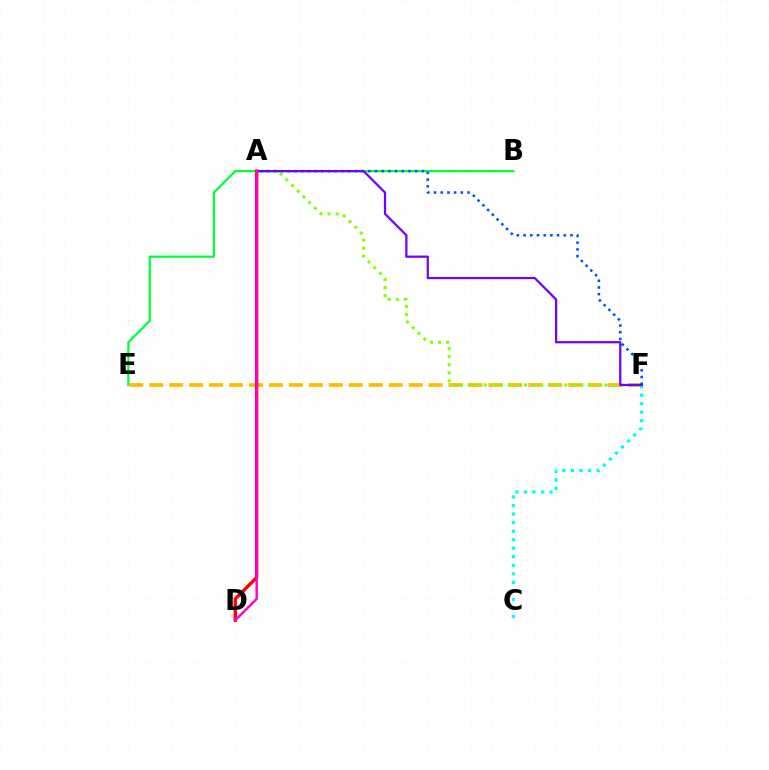{('B', 'E'): [{'color': '#00ff39', 'line_style': 'solid', 'thickness': 1.62}], ('E', 'F'): [{'color': '#ffbd00', 'line_style': 'dashed', 'thickness': 2.71}], ('C', 'F'): [{'color': '#00fff6', 'line_style': 'dotted', 'thickness': 2.32}], ('A', 'F'): [{'color': '#84ff00', 'line_style': 'dotted', 'thickness': 2.19}, {'color': '#004bff', 'line_style': 'dotted', 'thickness': 1.82}, {'color': '#7200ff', 'line_style': 'solid', 'thickness': 1.6}], ('A', 'D'): [{'color': '#ff0000', 'line_style': 'solid', 'thickness': 2.43}, {'color': '#ff00cf', 'line_style': 'solid', 'thickness': 1.74}]}